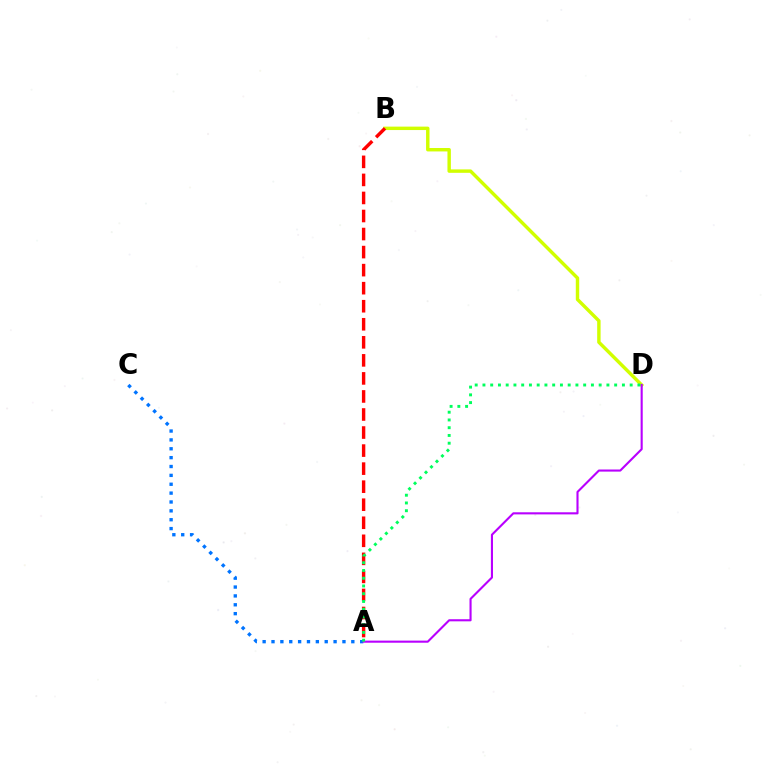{('B', 'D'): [{'color': '#d1ff00', 'line_style': 'solid', 'thickness': 2.47}], ('A', 'B'): [{'color': '#ff0000', 'line_style': 'dashed', 'thickness': 2.45}], ('A', 'C'): [{'color': '#0074ff', 'line_style': 'dotted', 'thickness': 2.41}], ('A', 'D'): [{'color': '#b900ff', 'line_style': 'solid', 'thickness': 1.52}, {'color': '#00ff5c', 'line_style': 'dotted', 'thickness': 2.11}]}